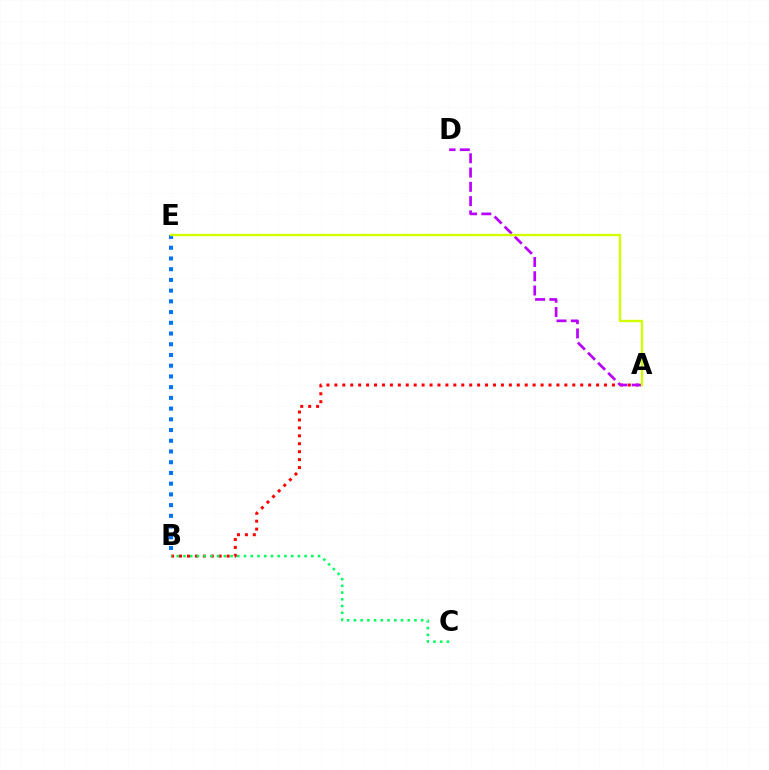{('A', 'B'): [{'color': '#ff0000', 'line_style': 'dotted', 'thickness': 2.15}], ('B', 'C'): [{'color': '#00ff5c', 'line_style': 'dotted', 'thickness': 1.83}], ('B', 'E'): [{'color': '#0074ff', 'line_style': 'dotted', 'thickness': 2.91}], ('A', 'D'): [{'color': '#b900ff', 'line_style': 'dashed', 'thickness': 1.94}], ('A', 'E'): [{'color': '#d1ff00', 'line_style': 'solid', 'thickness': 1.7}]}